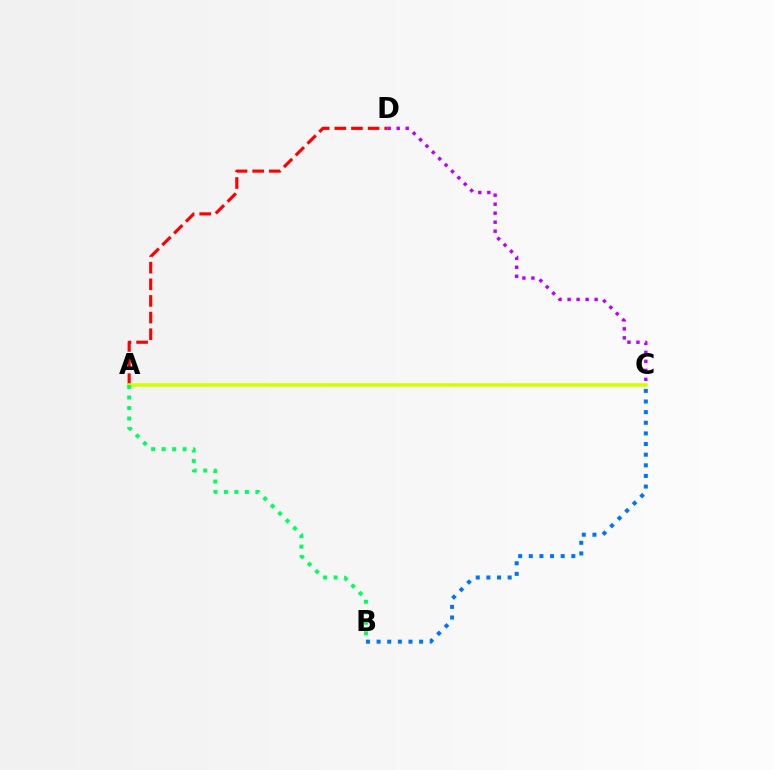{('C', 'D'): [{'color': '#b900ff', 'line_style': 'dotted', 'thickness': 2.45}], ('B', 'C'): [{'color': '#0074ff', 'line_style': 'dotted', 'thickness': 2.89}], ('A', 'D'): [{'color': '#ff0000', 'line_style': 'dashed', 'thickness': 2.26}], ('A', 'C'): [{'color': '#d1ff00', 'line_style': 'solid', 'thickness': 2.53}], ('A', 'B'): [{'color': '#00ff5c', 'line_style': 'dotted', 'thickness': 2.85}]}